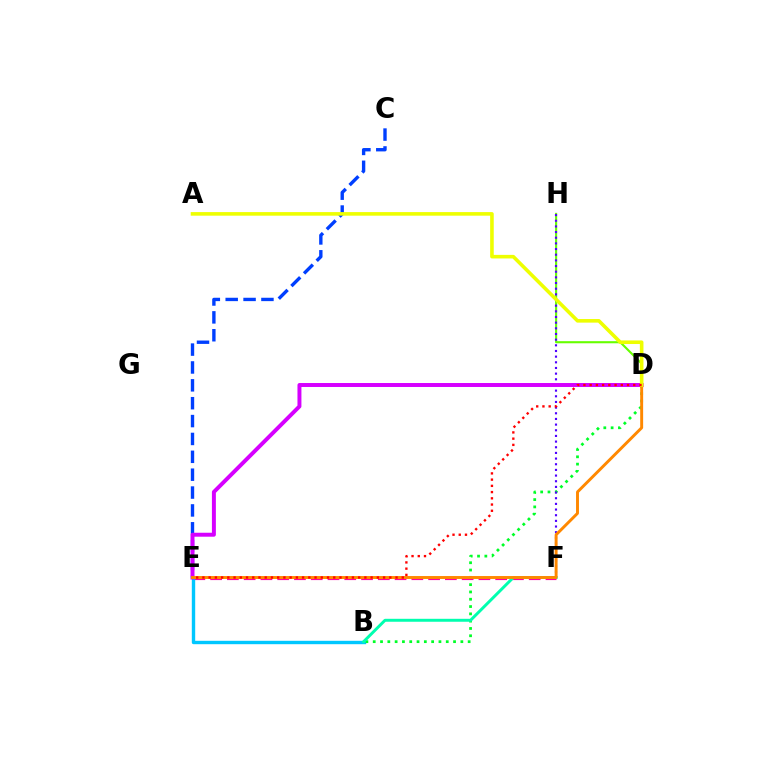{('E', 'F'): [{'color': '#ff00a0', 'line_style': 'dashed', 'thickness': 2.28}], ('B', 'E'): [{'color': '#00c7ff', 'line_style': 'solid', 'thickness': 2.44}], ('C', 'E'): [{'color': '#003fff', 'line_style': 'dashed', 'thickness': 2.43}], ('D', 'H'): [{'color': '#66ff00', 'line_style': 'solid', 'thickness': 1.52}], ('B', 'D'): [{'color': '#00ff27', 'line_style': 'dotted', 'thickness': 1.98}], ('F', 'H'): [{'color': '#4f00ff', 'line_style': 'dotted', 'thickness': 1.54}], ('D', 'E'): [{'color': '#d600ff', 'line_style': 'solid', 'thickness': 2.85}, {'color': '#ff8800', 'line_style': 'solid', 'thickness': 2.11}, {'color': '#ff0000', 'line_style': 'dotted', 'thickness': 1.69}], ('B', 'F'): [{'color': '#00ffaf', 'line_style': 'solid', 'thickness': 2.13}], ('A', 'D'): [{'color': '#eeff00', 'line_style': 'solid', 'thickness': 2.59}]}